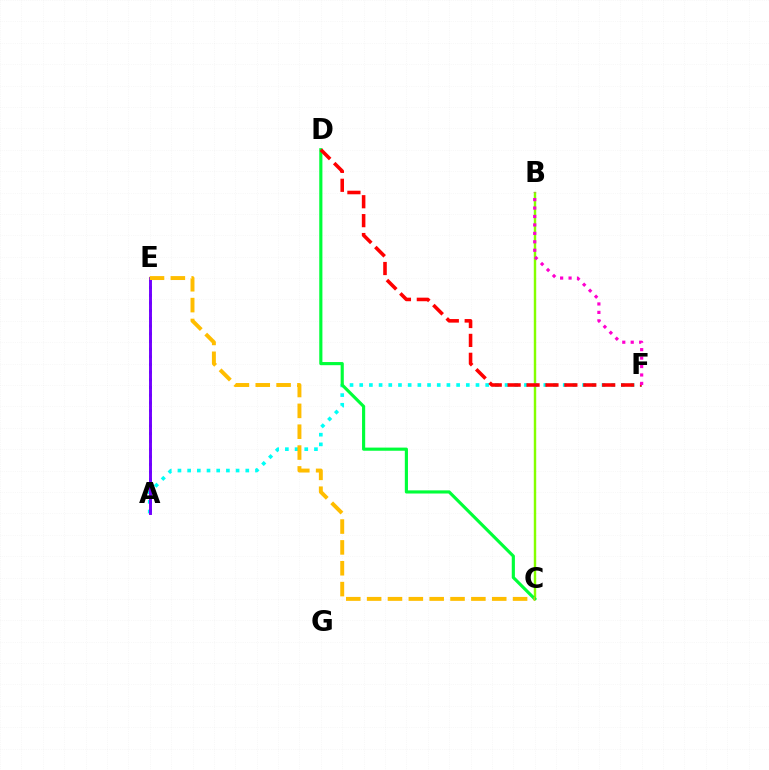{('B', 'C'): [{'color': '#84ff00', 'line_style': 'solid', 'thickness': 1.75}], ('A', 'F'): [{'color': '#00fff6', 'line_style': 'dotted', 'thickness': 2.63}], ('C', 'D'): [{'color': '#00ff39', 'line_style': 'solid', 'thickness': 2.27}], ('A', 'E'): [{'color': '#004bff', 'line_style': 'dotted', 'thickness': 2.09}, {'color': '#7200ff', 'line_style': 'solid', 'thickness': 2.1}], ('D', 'F'): [{'color': '#ff0000', 'line_style': 'dashed', 'thickness': 2.57}], ('B', 'F'): [{'color': '#ff00cf', 'line_style': 'dotted', 'thickness': 2.29}], ('C', 'E'): [{'color': '#ffbd00', 'line_style': 'dashed', 'thickness': 2.83}]}